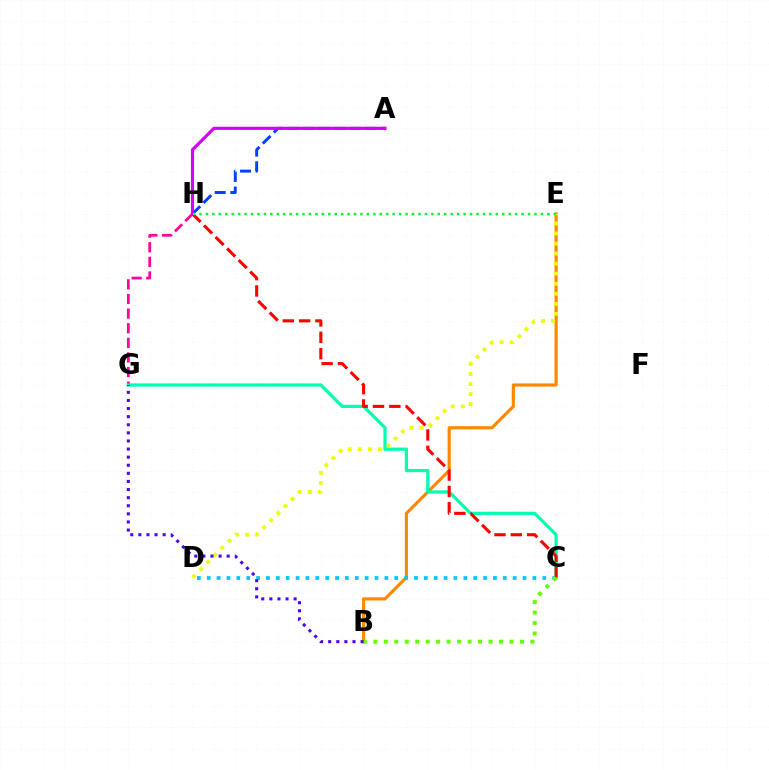{('B', 'E'): [{'color': '#ff8800', 'line_style': 'solid', 'thickness': 2.26}], ('G', 'H'): [{'color': '#ff00a0', 'line_style': 'dashed', 'thickness': 1.99}], ('C', 'G'): [{'color': '#00ffaf', 'line_style': 'solid', 'thickness': 2.32}], ('A', 'H'): [{'color': '#003fff', 'line_style': 'dashed', 'thickness': 2.11}, {'color': '#d600ff', 'line_style': 'solid', 'thickness': 2.26}], ('C', 'D'): [{'color': '#00c7ff', 'line_style': 'dotted', 'thickness': 2.68}], ('D', 'E'): [{'color': '#eeff00', 'line_style': 'dotted', 'thickness': 2.73}], ('C', 'H'): [{'color': '#ff0000', 'line_style': 'dashed', 'thickness': 2.22}], ('B', 'C'): [{'color': '#66ff00', 'line_style': 'dotted', 'thickness': 2.85}], ('B', 'G'): [{'color': '#4f00ff', 'line_style': 'dotted', 'thickness': 2.2}], ('E', 'H'): [{'color': '#00ff27', 'line_style': 'dotted', 'thickness': 1.75}]}